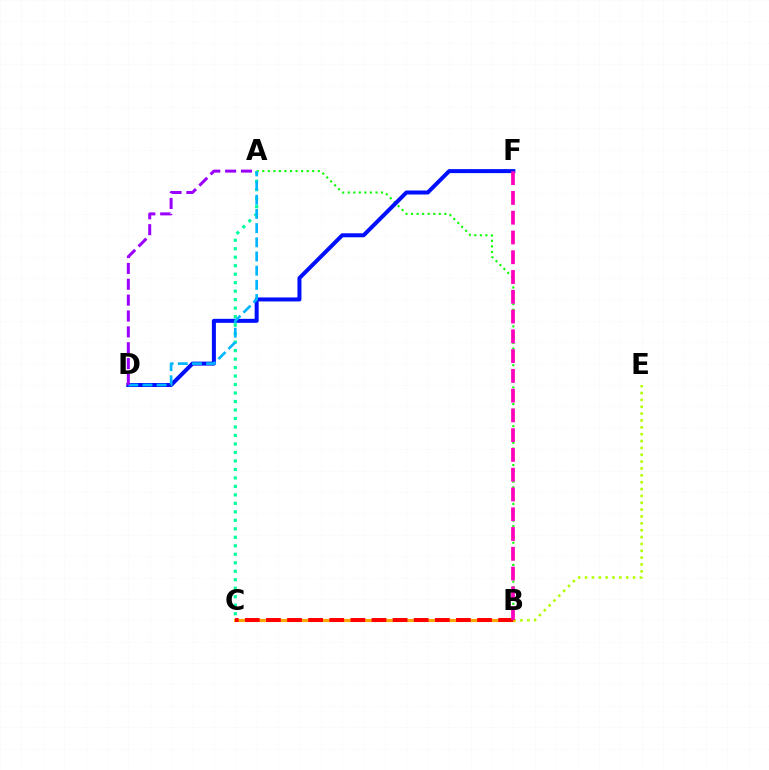{('A', 'B'): [{'color': '#08ff00', 'line_style': 'dotted', 'thickness': 1.51}], ('A', 'C'): [{'color': '#00ff9d', 'line_style': 'dotted', 'thickness': 2.31}], ('D', 'F'): [{'color': '#0010ff', 'line_style': 'solid', 'thickness': 2.88}], ('A', 'D'): [{'color': '#00b5ff', 'line_style': 'dashed', 'thickness': 1.93}, {'color': '#9b00ff', 'line_style': 'dashed', 'thickness': 2.16}], ('B', 'E'): [{'color': '#b3ff00', 'line_style': 'dotted', 'thickness': 1.86}], ('B', 'C'): [{'color': '#ffa500', 'line_style': 'solid', 'thickness': 2.25}, {'color': '#ff0000', 'line_style': 'dashed', 'thickness': 2.87}], ('B', 'F'): [{'color': '#ff00bd', 'line_style': 'dashed', 'thickness': 2.69}]}